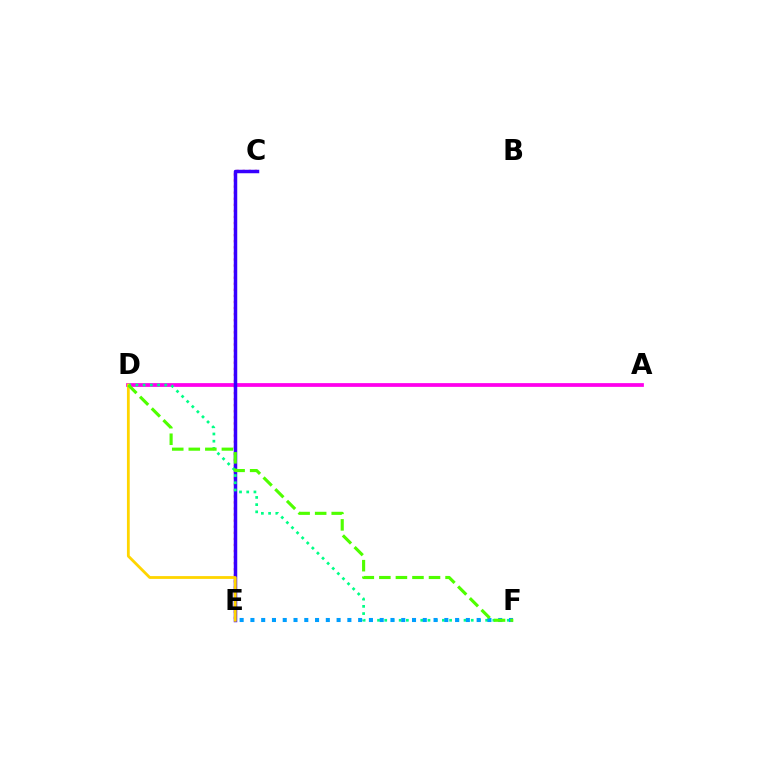{('A', 'D'): [{'color': '#ff00ed', 'line_style': 'solid', 'thickness': 2.7}], ('C', 'E'): [{'color': '#ff0000', 'line_style': 'dotted', 'thickness': 1.65}, {'color': '#3700ff', 'line_style': 'solid', 'thickness': 2.51}], ('D', 'F'): [{'color': '#00ff86', 'line_style': 'dotted', 'thickness': 1.96}, {'color': '#4fff00', 'line_style': 'dashed', 'thickness': 2.25}], ('E', 'F'): [{'color': '#009eff', 'line_style': 'dotted', 'thickness': 2.93}], ('D', 'E'): [{'color': '#ffd500', 'line_style': 'solid', 'thickness': 2.02}]}